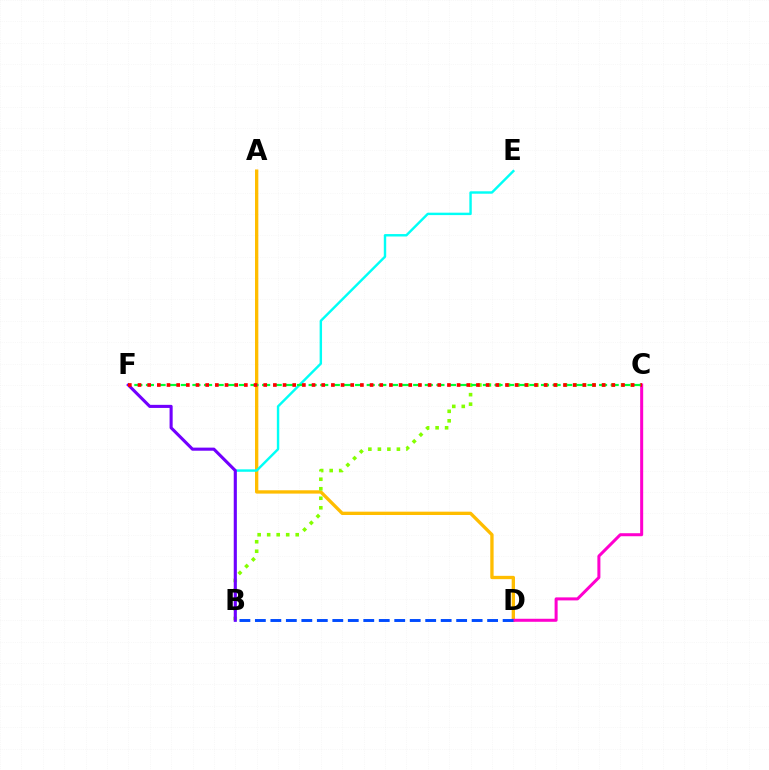{('A', 'D'): [{'color': '#ffbd00', 'line_style': 'solid', 'thickness': 2.4}], ('B', 'C'): [{'color': '#84ff00', 'line_style': 'dotted', 'thickness': 2.58}], ('B', 'E'): [{'color': '#00fff6', 'line_style': 'solid', 'thickness': 1.74}], ('B', 'F'): [{'color': '#7200ff', 'line_style': 'solid', 'thickness': 2.22}], ('C', 'D'): [{'color': '#ff00cf', 'line_style': 'solid', 'thickness': 2.18}], ('C', 'F'): [{'color': '#00ff39', 'line_style': 'dashed', 'thickness': 1.58}, {'color': '#ff0000', 'line_style': 'dotted', 'thickness': 2.63}], ('B', 'D'): [{'color': '#004bff', 'line_style': 'dashed', 'thickness': 2.1}]}